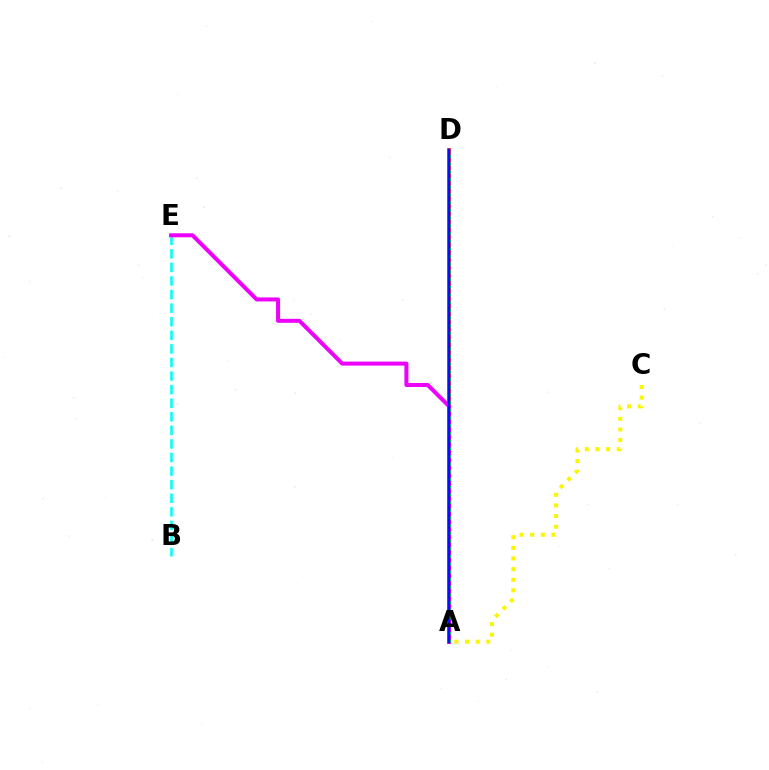{('B', 'E'): [{'color': '#00fff6', 'line_style': 'dashed', 'thickness': 1.84}], ('A', 'C'): [{'color': '#fcf500', 'line_style': 'dotted', 'thickness': 2.89}], ('A', 'D'): [{'color': '#ff0000', 'line_style': 'solid', 'thickness': 2.56}, {'color': '#08ff00', 'line_style': 'dotted', 'thickness': 2.09}, {'color': '#0010ff', 'line_style': 'solid', 'thickness': 1.79}], ('A', 'E'): [{'color': '#ee00ff', 'line_style': 'solid', 'thickness': 2.88}]}